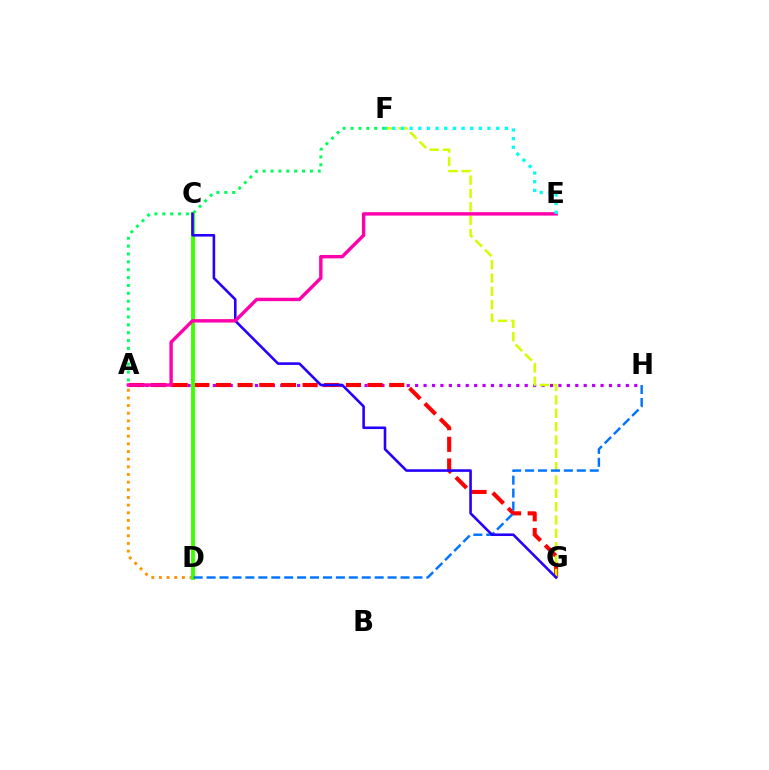{('A', 'H'): [{'color': '#b900ff', 'line_style': 'dotted', 'thickness': 2.29}], ('A', 'G'): [{'color': '#ff0000', 'line_style': 'dashed', 'thickness': 2.94}], ('F', 'G'): [{'color': '#d1ff00', 'line_style': 'dashed', 'thickness': 1.81}], ('A', 'D'): [{'color': '#ff9400', 'line_style': 'dotted', 'thickness': 2.08}], ('A', 'F'): [{'color': '#00ff5c', 'line_style': 'dotted', 'thickness': 2.14}], ('C', 'D'): [{'color': '#3dff00', 'line_style': 'solid', 'thickness': 2.79}], ('D', 'H'): [{'color': '#0074ff', 'line_style': 'dashed', 'thickness': 1.76}], ('C', 'G'): [{'color': '#2500ff', 'line_style': 'solid', 'thickness': 1.87}], ('A', 'E'): [{'color': '#ff00ac', 'line_style': 'solid', 'thickness': 2.45}], ('E', 'F'): [{'color': '#00fff6', 'line_style': 'dotted', 'thickness': 2.35}]}